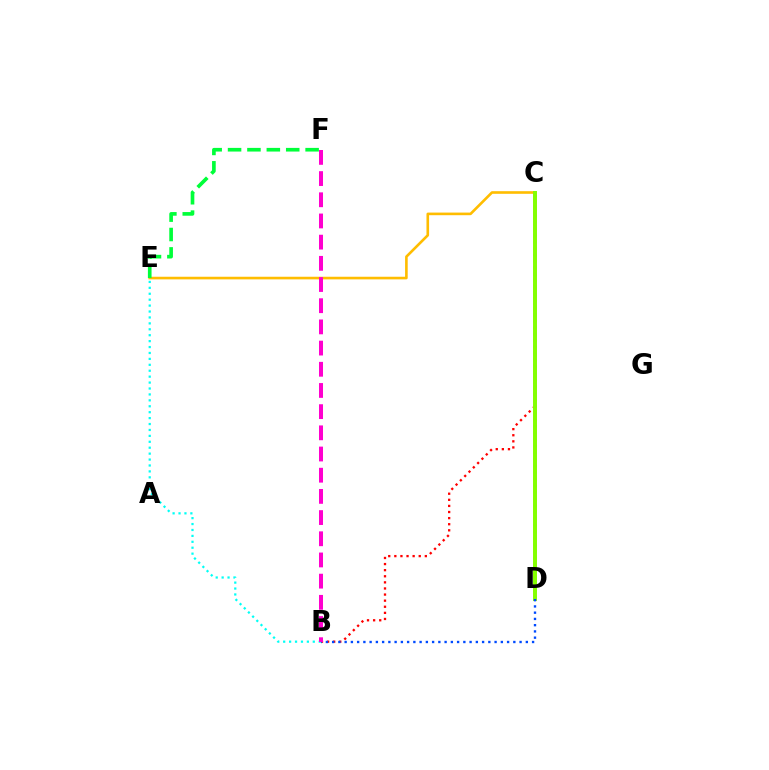{('B', 'C'): [{'color': '#ff0000', 'line_style': 'dotted', 'thickness': 1.66}], ('C', 'D'): [{'color': '#7200ff', 'line_style': 'dotted', 'thickness': 1.79}, {'color': '#84ff00', 'line_style': 'solid', 'thickness': 2.85}], ('C', 'E'): [{'color': '#ffbd00', 'line_style': 'solid', 'thickness': 1.89}], ('B', 'D'): [{'color': '#004bff', 'line_style': 'dotted', 'thickness': 1.7}], ('B', 'E'): [{'color': '#00fff6', 'line_style': 'dotted', 'thickness': 1.61}], ('B', 'F'): [{'color': '#ff00cf', 'line_style': 'dashed', 'thickness': 2.88}], ('E', 'F'): [{'color': '#00ff39', 'line_style': 'dashed', 'thickness': 2.63}]}